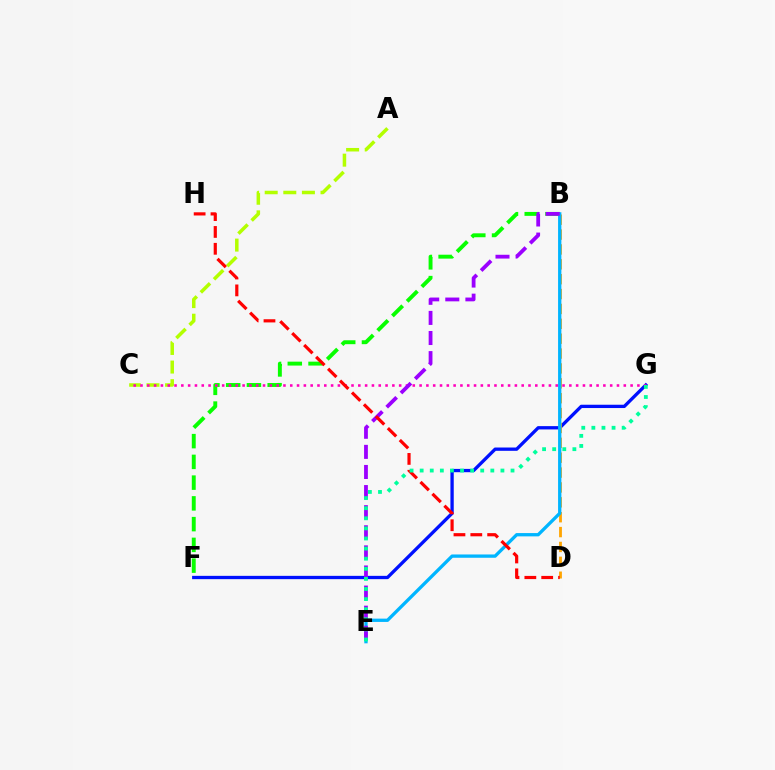{('B', 'F'): [{'color': '#08ff00', 'line_style': 'dashed', 'thickness': 2.82}], ('F', 'G'): [{'color': '#0010ff', 'line_style': 'solid', 'thickness': 2.38}], ('A', 'C'): [{'color': '#b3ff00', 'line_style': 'dashed', 'thickness': 2.53}], ('B', 'D'): [{'color': '#ffa500', 'line_style': 'dashed', 'thickness': 2.02}], ('B', 'E'): [{'color': '#00b5ff', 'line_style': 'solid', 'thickness': 2.38}, {'color': '#9b00ff', 'line_style': 'dashed', 'thickness': 2.73}], ('C', 'G'): [{'color': '#ff00bd', 'line_style': 'dotted', 'thickness': 1.85}], ('D', 'H'): [{'color': '#ff0000', 'line_style': 'dashed', 'thickness': 2.29}], ('E', 'G'): [{'color': '#00ff9d', 'line_style': 'dotted', 'thickness': 2.74}]}